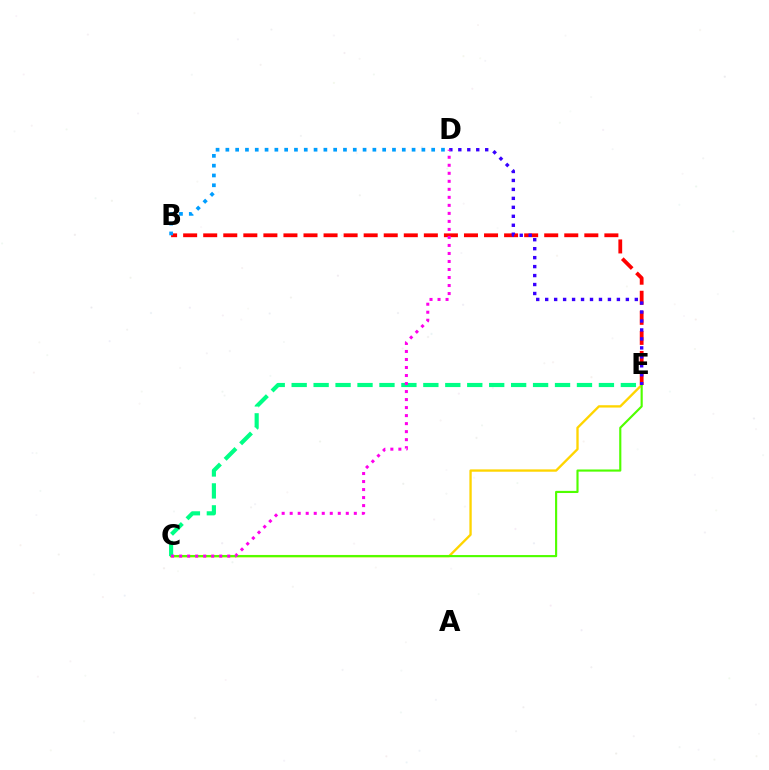{('C', 'E'): [{'color': '#ffd500', 'line_style': 'solid', 'thickness': 1.68}, {'color': '#4fff00', 'line_style': 'solid', 'thickness': 1.55}, {'color': '#00ff86', 'line_style': 'dashed', 'thickness': 2.98}], ('B', 'E'): [{'color': '#ff0000', 'line_style': 'dashed', 'thickness': 2.72}], ('D', 'E'): [{'color': '#3700ff', 'line_style': 'dotted', 'thickness': 2.44}], ('C', 'D'): [{'color': '#ff00ed', 'line_style': 'dotted', 'thickness': 2.18}], ('B', 'D'): [{'color': '#009eff', 'line_style': 'dotted', 'thickness': 2.66}]}